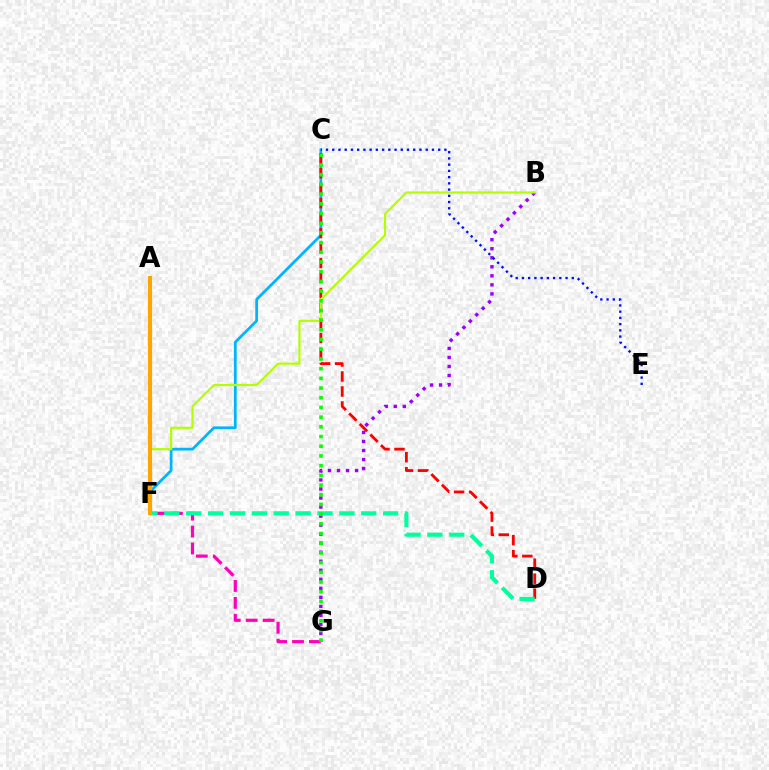{('C', 'F'): [{'color': '#00b5ff', 'line_style': 'solid', 'thickness': 1.99}], ('F', 'G'): [{'color': '#ff00bd', 'line_style': 'dashed', 'thickness': 2.3}], ('C', 'D'): [{'color': '#ff0000', 'line_style': 'dashed', 'thickness': 2.04}], ('B', 'G'): [{'color': '#9b00ff', 'line_style': 'dotted', 'thickness': 2.45}], ('C', 'E'): [{'color': '#0010ff', 'line_style': 'dotted', 'thickness': 1.69}], ('B', 'F'): [{'color': '#b3ff00', 'line_style': 'solid', 'thickness': 1.58}], ('D', 'F'): [{'color': '#00ff9d', 'line_style': 'dashed', 'thickness': 2.97}], ('A', 'F'): [{'color': '#ffa500', 'line_style': 'solid', 'thickness': 2.97}], ('C', 'G'): [{'color': '#08ff00', 'line_style': 'dotted', 'thickness': 2.63}]}